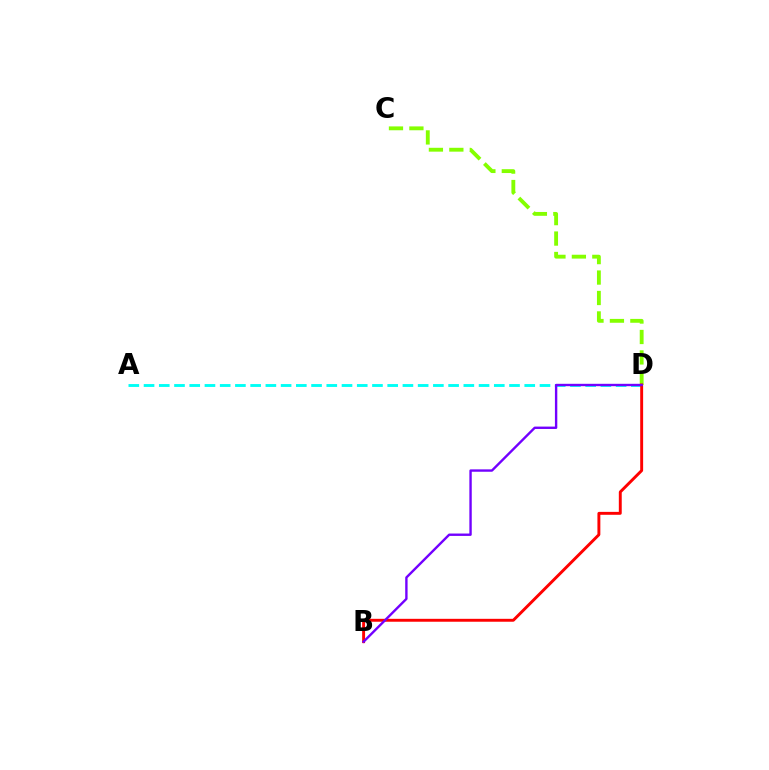{('A', 'D'): [{'color': '#00fff6', 'line_style': 'dashed', 'thickness': 2.07}], ('C', 'D'): [{'color': '#84ff00', 'line_style': 'dashed', 'thickness': 2.78}], ('B', 'D'): [{'color': '#ff0000', 'line_style': 'solid', 'thickness': 2.1}, {'color': '#7200ff', 'line_style': 'solid', 'thickness': 1.72}]}